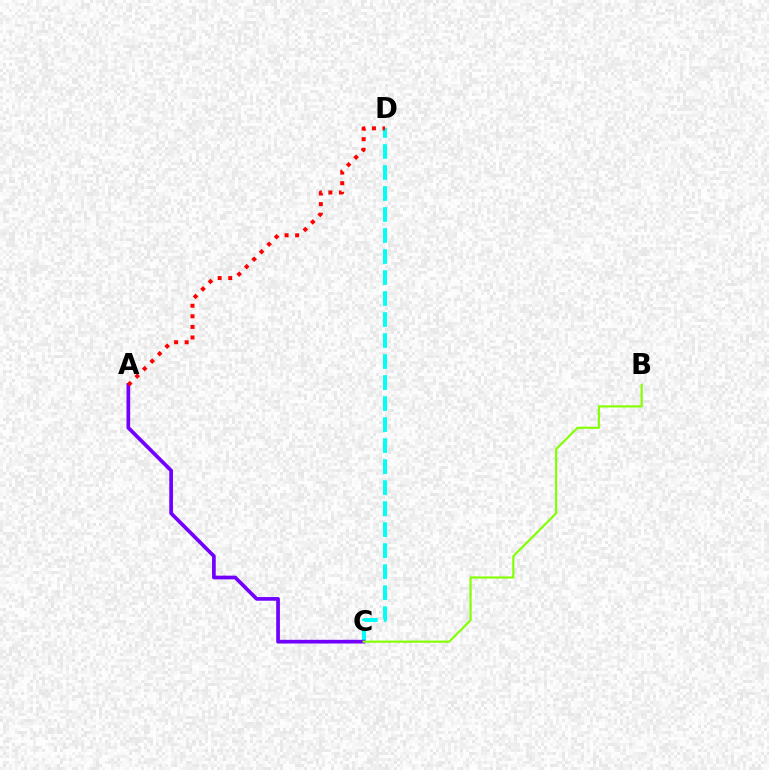{('C', 'D'): [{'color': '#00fff6', 'line_style': 'dashed', 'thickness': 2.85}], ('A', 'C'): [{'color': '#7200ff', 'line_style': 'solid', 'thickness': 2.67}], ('B', 'C'): [{'color': '#84ff00', 'line_style': 'solid', 'thickness': 1.54}], ('A', 'D'): [{'color': '#ff0000', 'line_style': 'dotted', 'thickness': 2.87}]}